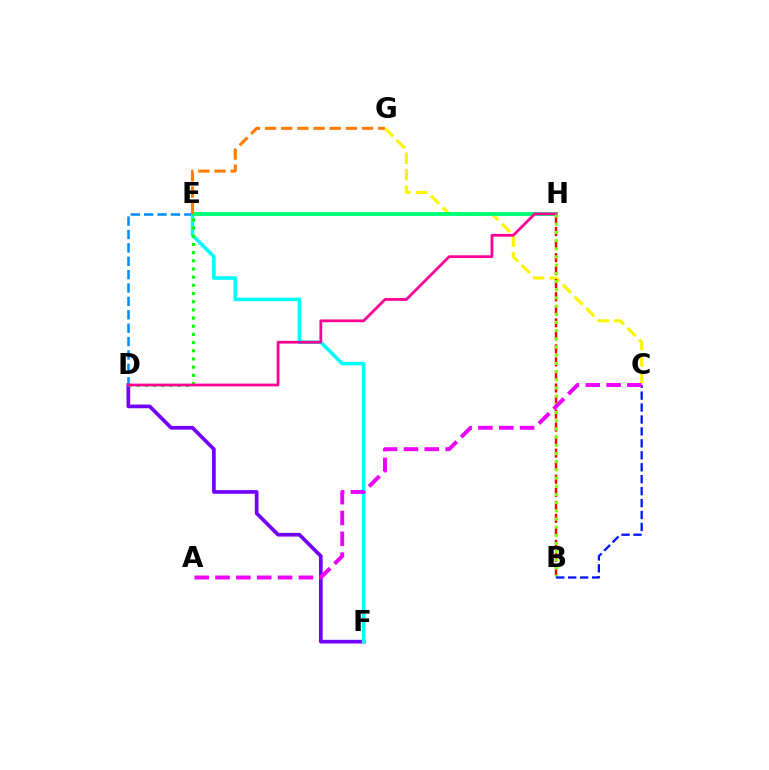{('D', 'F'): [{'color': '#7200ff', 'line_style': 'solid', 'thickness': 2.65}], ('C', 'G'): [{'color': '#fcf500', 'line_style': 'dashed', 'thickness': 2.24}], ('E', 'F'): [{'color': '#00fff6', 'line_style': 'solid', 'thickness': 2.58}], ('D', 'E'): [{'color': '#008cff', 'line_style': 'dashed', 'thickness': 1.82}, {'color': '#08ff00', 'line_style': 'dotted', 'thickness': 2.22}], ('B', 'H'): [{'color': '#ff0000', 'line_style': 'dashed', 'thickness': 1.77}, {'color': '#84ff00', 'line_style': 'dotted', 'thickness': 2.22}], ('E', 'H'): [{'color': '#00ff74', 'line_style': 'solid', 'thickness': 2.78}], ('D', 'H'): [{'color': '#ff0094', 'line_style': 'solid', 'thickness': 1.99}], ('B', 'C'): [{'color': '#0010ff', 'line_style': 'dashed', 'thickness': 1.62}], ('A', 'C'): [{'color': '#ee00ff', 'line_style': 'dashed', 'thickness': 2.83}], ('E', 'G'): [{'color': '#ff7c00', 'line_style': 'dashed', 'thickness': 2.2}]}